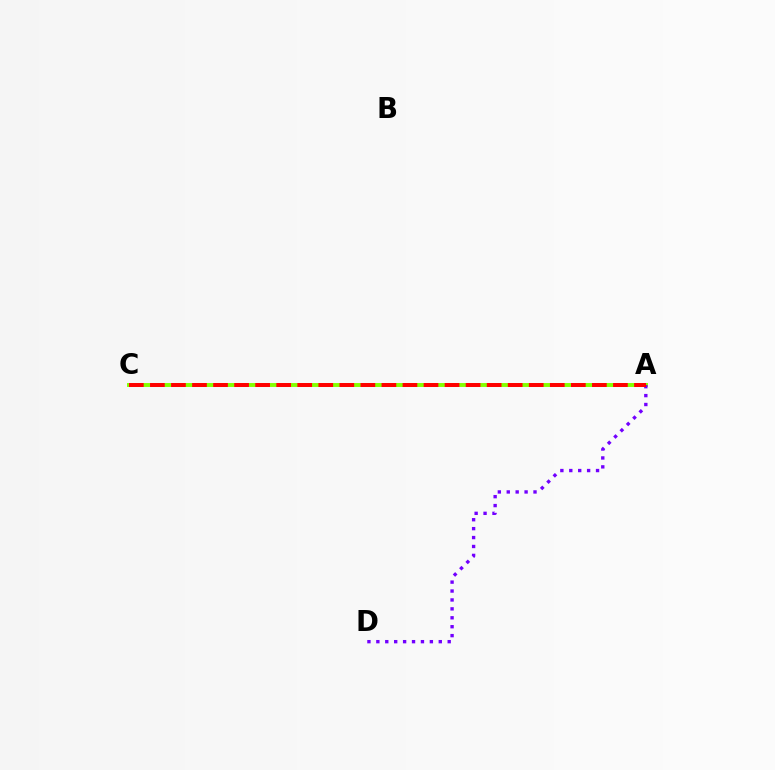{('A', 'C'): [{'color': '#00fff6', 'line_style': 'solid', 'thickness': 1.64}, {'color': '#84ff00', 'line_style': 'solid', 'thickness': 2.82}, {'color': '#ff0000', 'line_style': 'dashed', 'thickness': 2.86}], ('A', 'D'): [{'color': '#7200ff', 'line_style': 'dotted', 'thickness': 2.42}]}